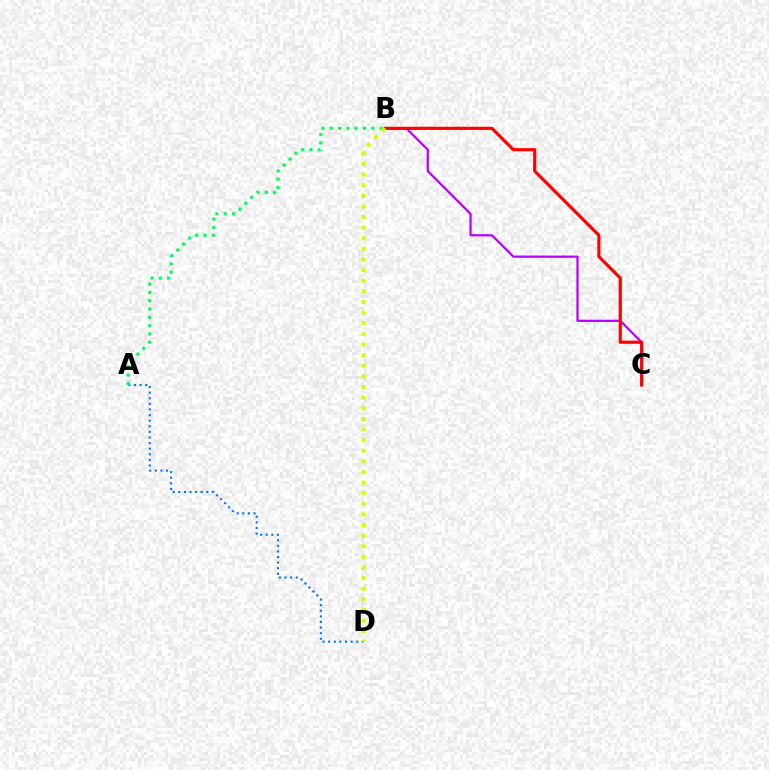{('B', 'C'): [{'color': '#b900ff', 'line_style': 'solid', 'thickness': 1.61}, {'color': '#ff0000', 'line_style': 'solid', 'thickness': 2.27}], ('A', 'D'): [{'color': '#0074ff', 'line_style': 'dotted', 'thickness': 1.52}], ('A', 'B'): [{'color': '#00ff5c', 'line_style': 'dotted', 'thickness': 2.26}], ('B', 'D'): [{'color': '#d1ff00', 'line_style': 'dotted', 'thickness': 2.89}]}